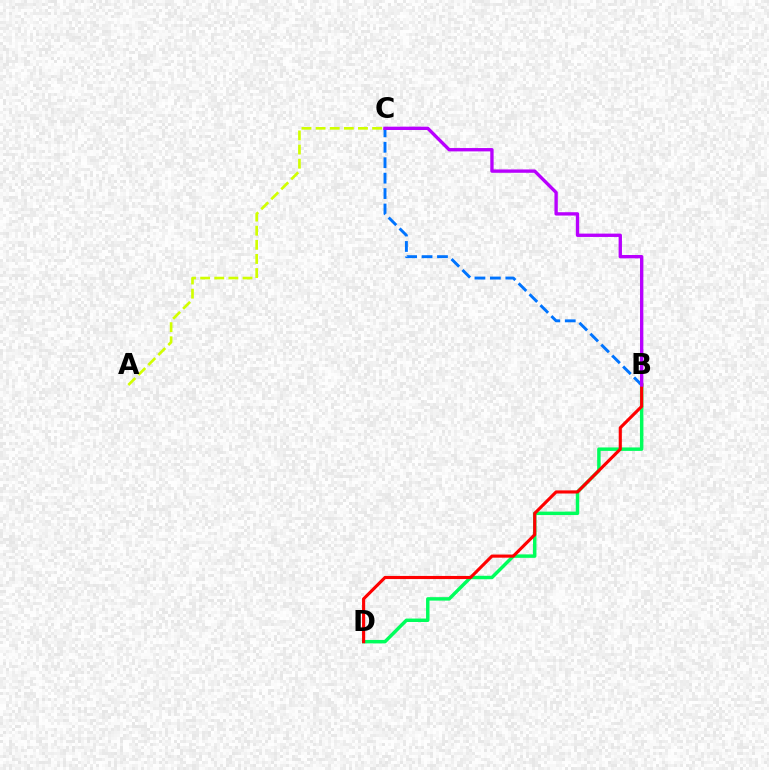{('A', 'C'): [{'color': '#d1ff00', 'line_style': 'dashed', 'thickness': 1.92}], ('B', 'D'): [{'color': '#00ff5c', 'line_style': 'solid', 'thickness': 2.49}, {'color': '#ff0000', 'line_style': 'solid', 'thickness': 2.25}], ('B', 'C'): [{'color': '#0074ff', 'line_style': 'dashed', 'thickness': 2.1}, {'color': '#b900ff', 'line_style': 'solid', 'thickness': 2.41}]}